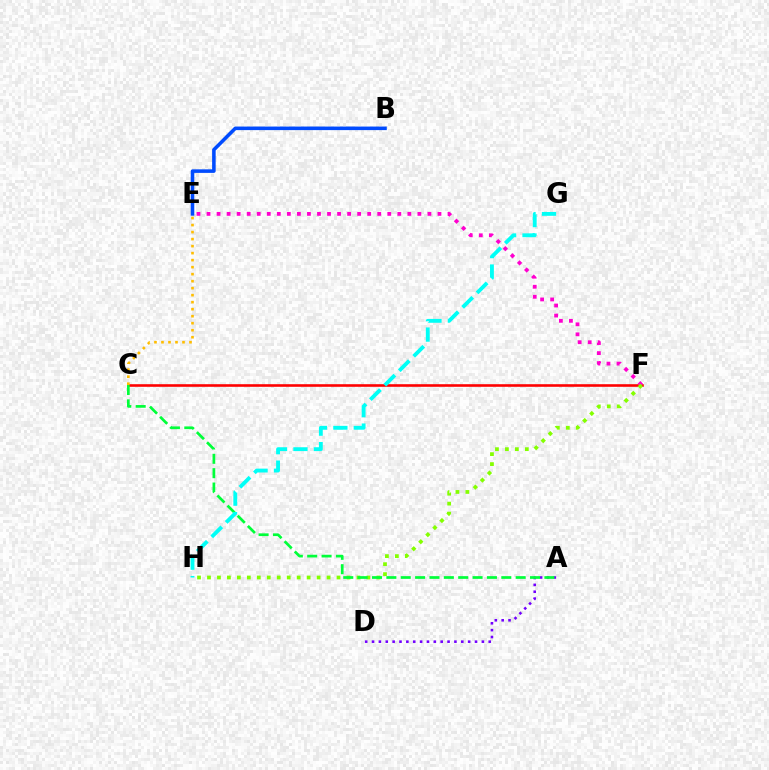{('C', 'F'): [{'color': '#ff0000', 'line_style': 'solid', 'thickness': 1.88}], ('E', 'F'): [{'color': '#ff00cf', 'line_style': 'dotted', 'thickness': 2.73}], ('B', 'E'): [{'color': '#004bff', 'line_style': 'solid', 'thickness': 2.56}], ('F', 'H'): [{'color': '#84ff00', 'line_style': 'dotted', 'thickness': 2.71}], ('A', 'D'): [{'color': '#7200ff', 'line_style': 'dotted', 'thickness': 1.87}], ('A', 'C'): [{'color': '#00ff39', 'line_style': 'dashed', 'thickness': 1.95}], ('G', 'H'): [{'color': '#00fff6', 'line_style': 'dashed', 'thickness': 2.78}], ('C', 'E'): [{'color': '#ffbd00', 'line_style': 'dotted', 'thickness': 1.9}]}